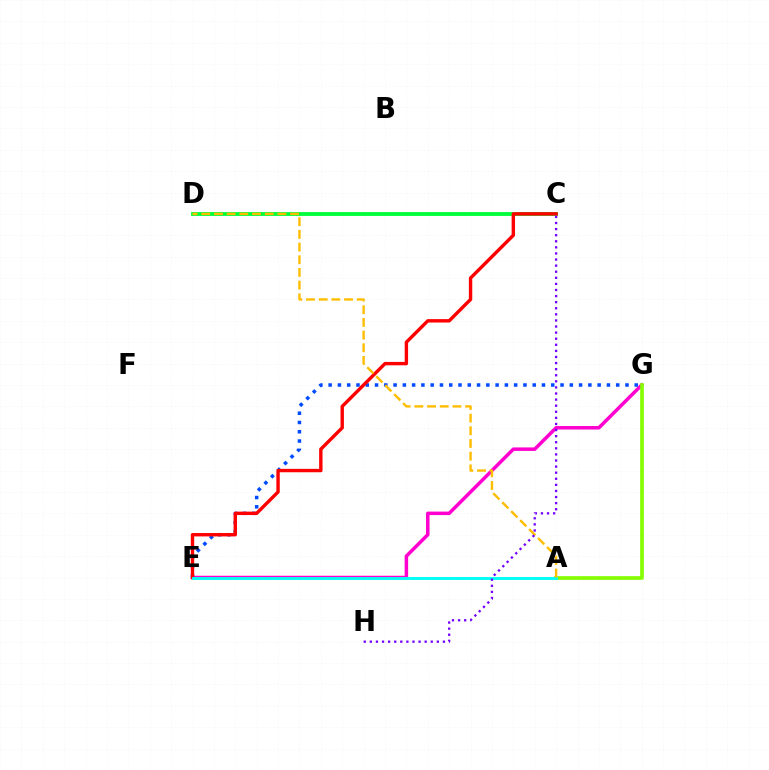{('C', 'D'): [{'color': '#00ff39', 'line_style': 'solid', 'thickness': 2.76}], ('E', 'G'): [{'color': '#ff00cf', 'line_style': 'solid', 'thickness': 2.52}, {'color': '#004bff', 'line_style': 'dotted', 'thickness': 2.52}], ('C', 'E'): [{'color': '#ff0000', 'line_style': 'solid', 'thickness': 2.45}], ('A', 'G'): [{'color': '#84ff00', 'line_style': 'solid', 'thickness': 2.64}], ('A', 'E'): [{'color': '#00fff6', 'line_style': 'solid', 'thickness': 2.07}], ('A', 'D'): [{'color': '#ffbd00', 'line_style': 'dashed', 'thickness': 1.72}], ('C', 'H'): [{'color': '#7200ff', 'line_style': 'dotted', 'thickness': 1.65}]}